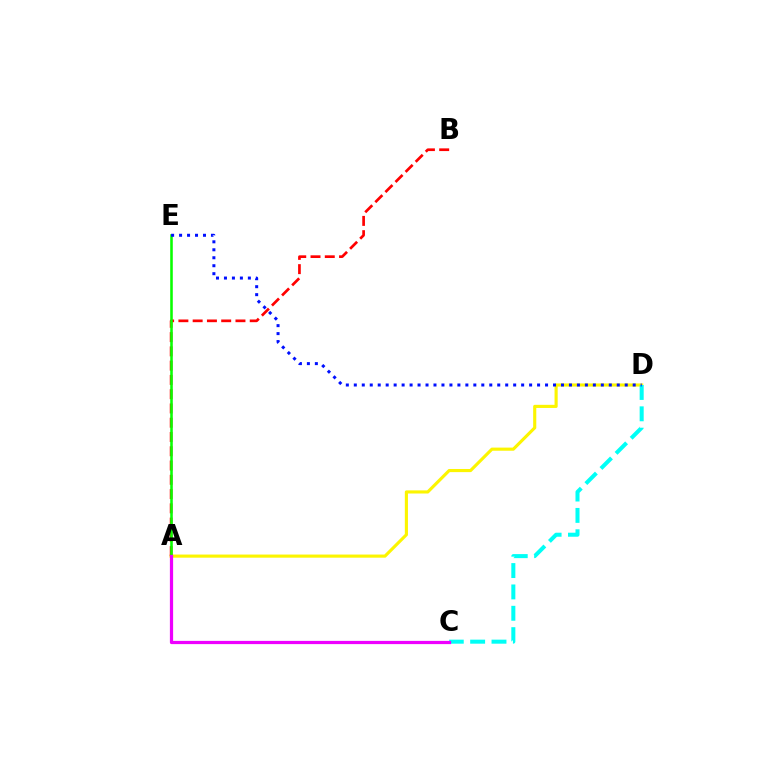{('A', 'D'): [{'color': '#fcf500', 'line_style': 'solid', 'thickness': 2.25}], ('C', 'D'): [{'color': '#00fff6', 'line_style': 'dashed', 'thickness': 2.9}], ('A', 'B'): [{'color': '#ff0000', 'line_style': 'dashed', 'thickness': 1.94}], ('A', 'E'): [{'color': '#08ff00', 'line_style': 'solid', 'thickness': 1.85}], ('A', 'C'): [{'color': '#ee00ff', 'line_style': 'solid', 'thickness': 2.32}], ('D', 'E'): [{'color': '#0010ff', 'line_style': 'dotted', 'thickness': 2.16}]}